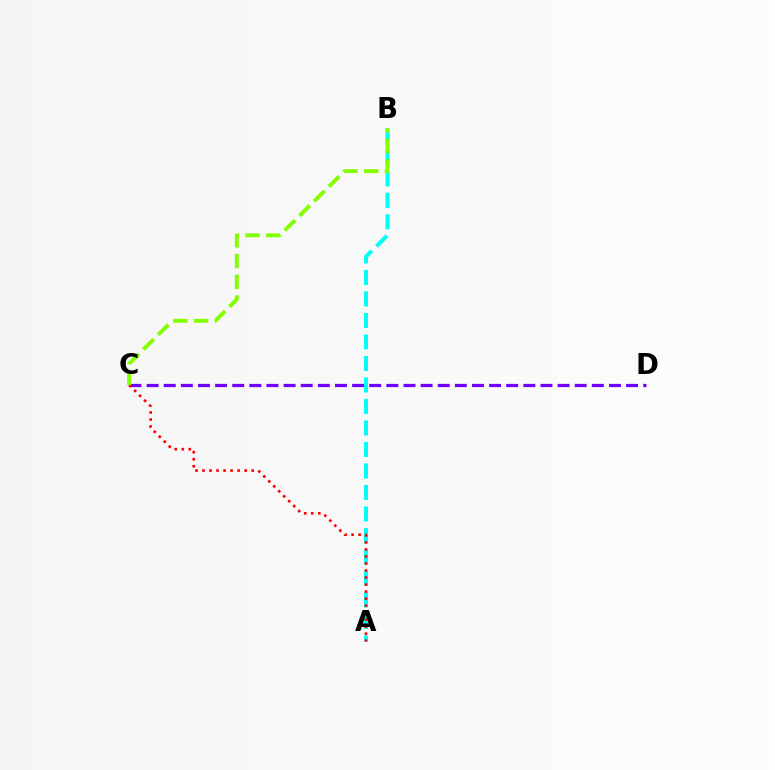{('C', 'D'): [{'color': '#7200ff', 'line_style': 'dashed', 'thickness': 2.33}], ('A', 'B'): [{'color': '#00fff6', 'line_style': 'dashed', 'thickness': 2.92}], ('A', 'C'): [{'color': '#ff0000', 'line_style': 'dotted', 'thickness': 1.91}], ('B', 'C'): [{'color': '#84ff00', 'line_style': 'dashed', 'thickness': 2.82}]}